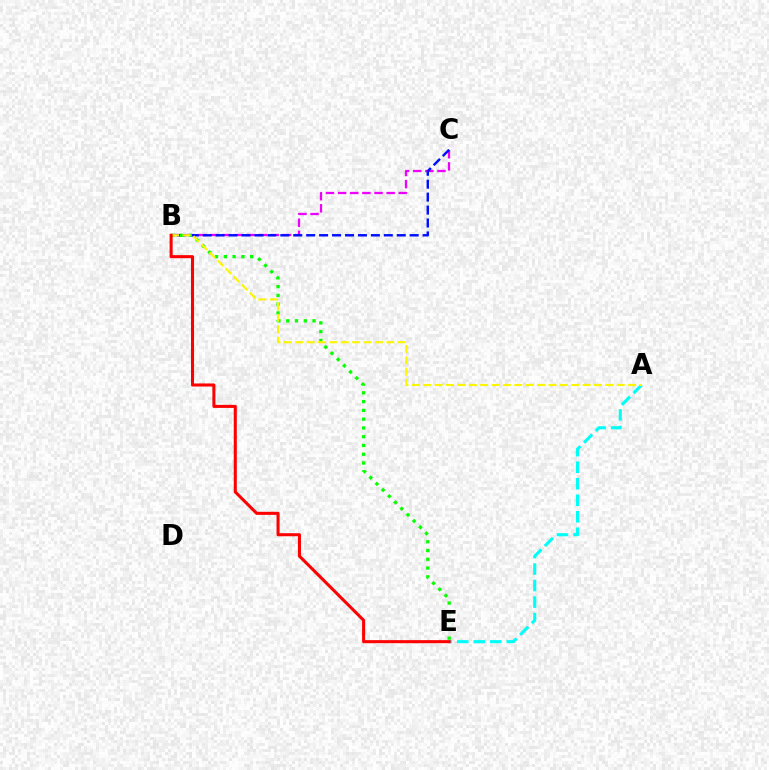{('B', 'C'): [{'color': '#ee00ff', 'line_style': 'dashed', 'thickness': 1.65}, {'color': '#0010ff', 'line_style': 'dashed', 'thickness': 1.76}], ('A', 'E'): [{'color': '#00fff6', 'line_style': 'dashed', 'thickness': 2.24}], ('B', 'E'): [{'color': '#08ff00', 'line_style': 'dotted', 'thickness': 2.38}, {'color': '#ff0000', 'line_style': 'solid', 'thickness': 2.2}], ('A', 'B'): [{'color': '#fcf500', 'line_style': 'dashed', 'thickness': 1.55}]}